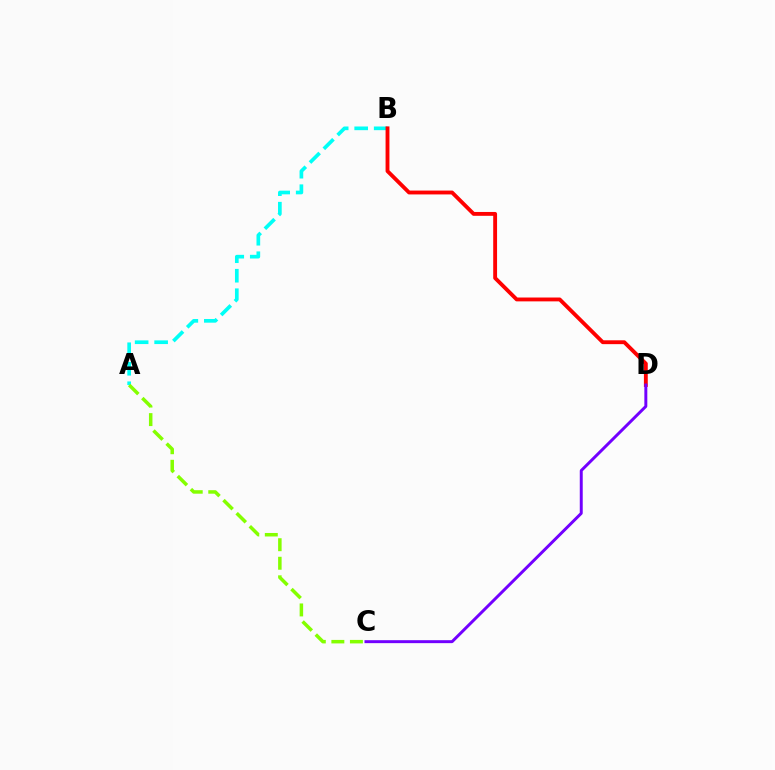{('A', 'B'): [{'color': '#00fff6', 'line_style': 'dashed', 'thickness': 2.65}], ('A', 'C'): [{'color': '#84ff00', 'line_style': 'dashed', 'thickness': 2.52}], ('B', 'D'): [{'color': '#ff0000', 'line_style': 'solid', 'thickness': 2.77}], ('C', 'D'): [{'color': '#7200ff', 'line_style': 'solid', 'thickness': 2.13}]}